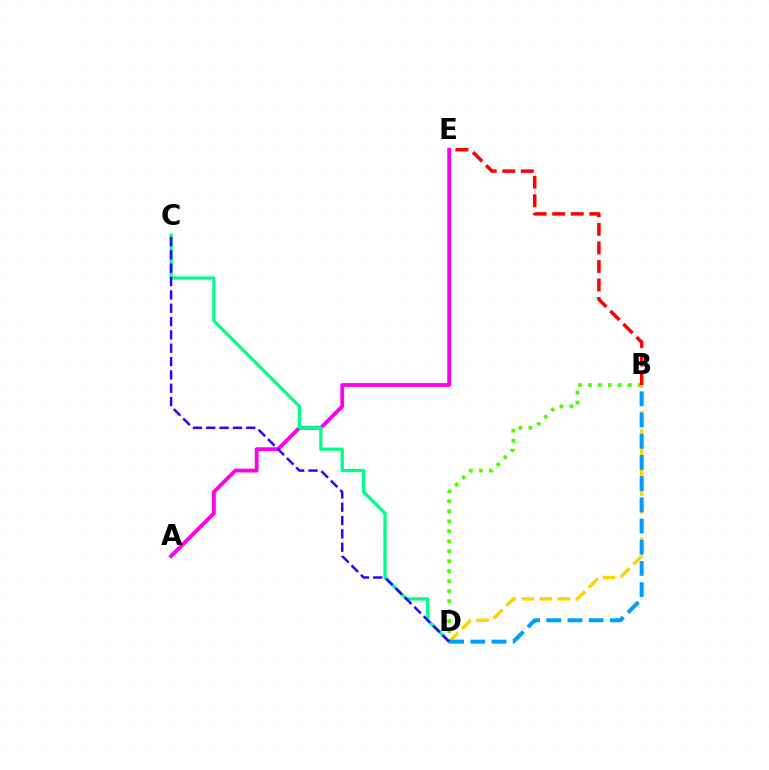{('B', 'D'): [{'color': '#4fff00', 'line_style': 'dotted', 'thickness': 2.71}, {'color': '#ffd500', 'line_style': 'dashed', 'thickness': 2.45}, {'color': '#009eff', 'line_style': 'dashed', 'thickness': 2.88}], ('B', 'E'): [{'color': '#ff0000', 'line_style': 'dashed', 'thickness': 2.52}], ('A', 'E'): [{'color': '#ff00ed', 'line_style': 'solid', 'thickness': 2.74}], ('C', 'D'): [{'color': '#00ff86', 'line_style': 'solid', 'thickness': 2.37}, {'color': '#3700ff', 'line_style': 'dashed', 'thickness': 1.81}]}